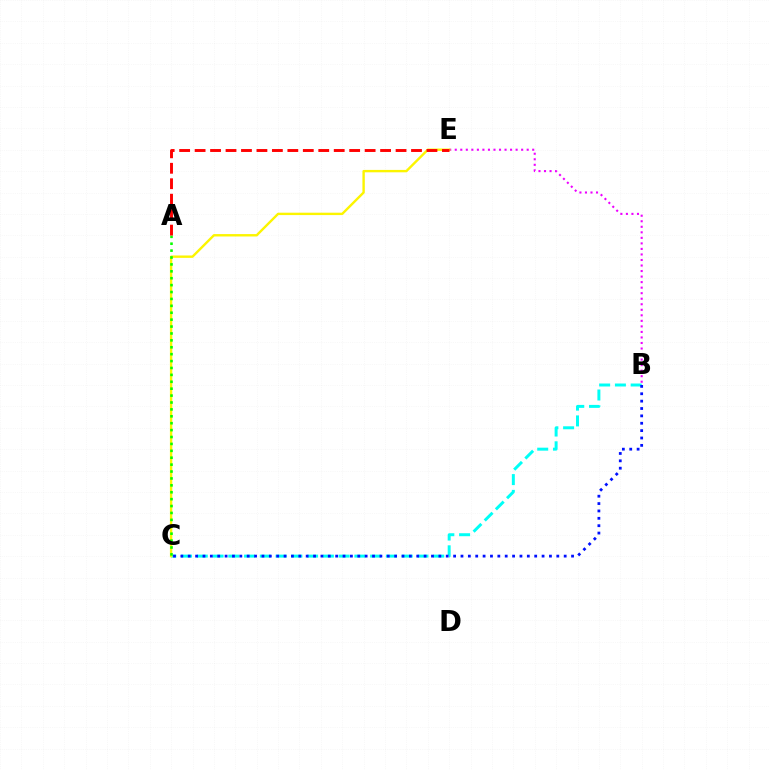{('B', 'C'): [{'color': '#00fff6', 'line_style': 'dashed', 'thickness': 2.14}, {'color': '#0010ff', 'line_style': 'dotted', 'thickness': 2.0}], ('B', 'E'): [{'color': '#ee00ff', 'line_style': 'dotted', 'thickness': 1.5}], ('C', 'E'): [{'color': '#fcf500', 'line_style': 'solid', 'thickness': 1.72}], ('A', 'C'): [{'color': '#08ff00', 'line_style': 'dotted', 'thickness': 1.88}], ('A', 'E'): [{'color': '#ff0000', 'line_style': 'dashed', 'thickness': 2.1}]}